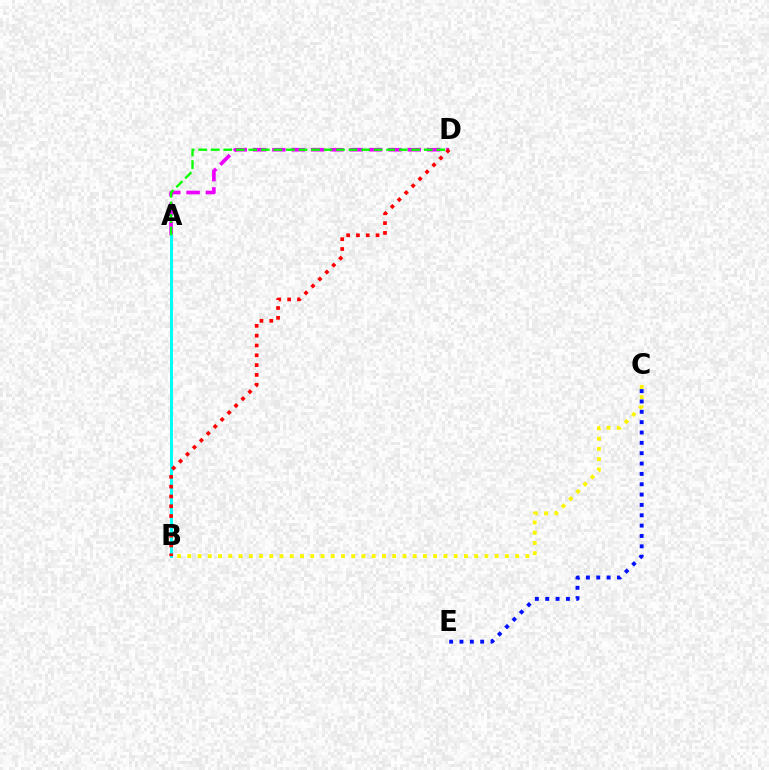{('B', 'C'): [{'color': '#fcf500', 'line_style': 'dotted', 'thickness': 2.78}], ('C', 'E'): [{'color': '#0010ff', 'line_style': 'dotted', 'thickness': 2.81}], ('A', 'D'): [{'color': '#ee00ff', 'line_style': 'dashed', 'thickness': 2.63}, {'color': '#08ff00', 'line_style': 'dashed', 'thickness': 1.7}], ('A', 'B'): [{'color': '#00fff6', 'line_style': 'solid', 'thickness': 2.14}], ('B', 'D'): [{'color': '#ff0000', 'line_style': 'dotted', 'thickness': 2.67}]}